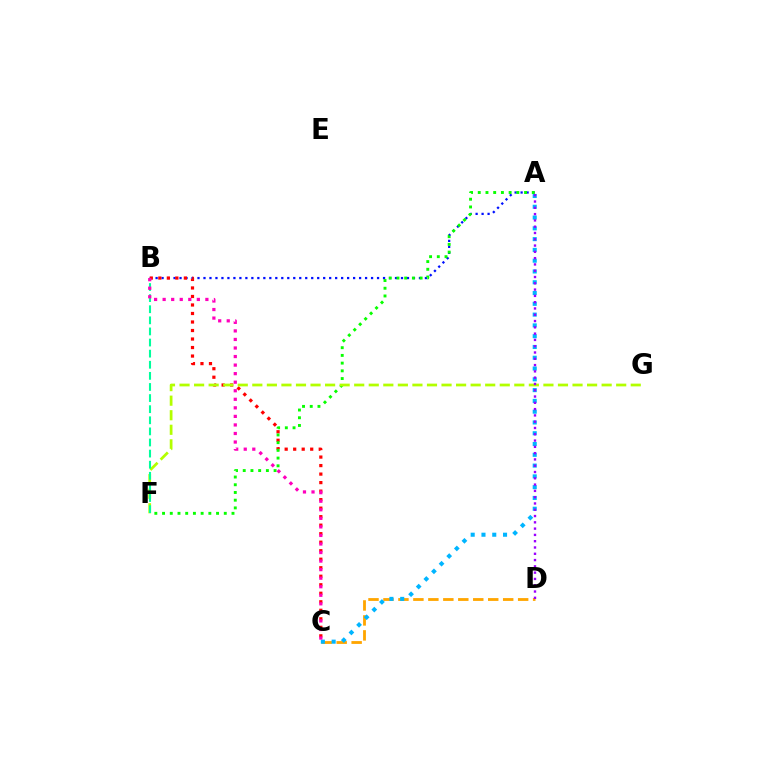{('A', 'B'): [{'color': '#0010ff', 'line_style': 'dotted', 'thickness': 1.63}], ('B', 'C'): [{'color': '#ff0000', 'line_style': 'dotted', 'thickness': 2.31}, {'color': '#ff00bd', 'line_style': 'dotted', 'thickness': 2.32}], ('C', 'D'): [{'color': '#ffa500', 'line_style': 'dashed', 'thickness': 2.03}], ('A', 'C'): [{'color': '#00b5ff', 'line_style': 'dotted', 'thickness': 2.93}], ('A', 'F'): [{'color': '#08ff00', 'line_style': 'dotted', 'thickness': 2.1}], ('F', 'G'): [{'color': '#b3ff00', 'line_style': 'dashed', 'thickness': 1.98}], ('A', 'D'): [{'color': '#9b00ff', 'line_style': 'dotted', 'thickness': 1.71}], ('B', 'F'): [{'color': '#00ff9d', 'line_style': 'dashed', 'thickness': 1.51}]}